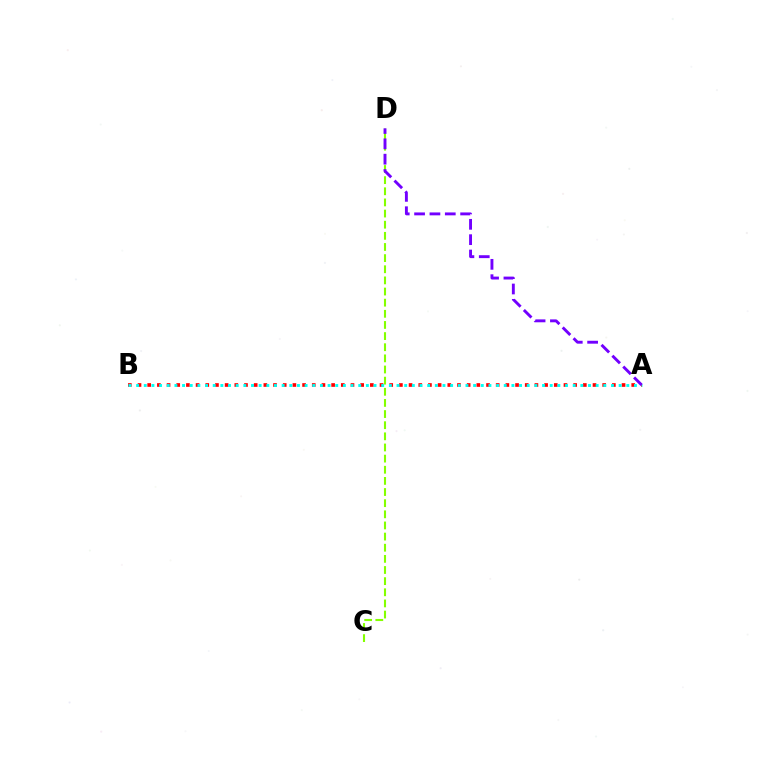{('A', 'B'): [{'color': '#ff0000', 'line_style': 'dotted', 'thickness': 2.63}, {'color': '#00fff6', 'line_style': 'dotted', 'thickness': 2.08}], ('C', 'D'): [{'color': '#84ff00', 'line_style': 'dashed', 'thickness': 1.51}], ('A', 'D'): [{'color': '#7200ff', 'line_style': 'dashed', 'thickness': 2.09}]}